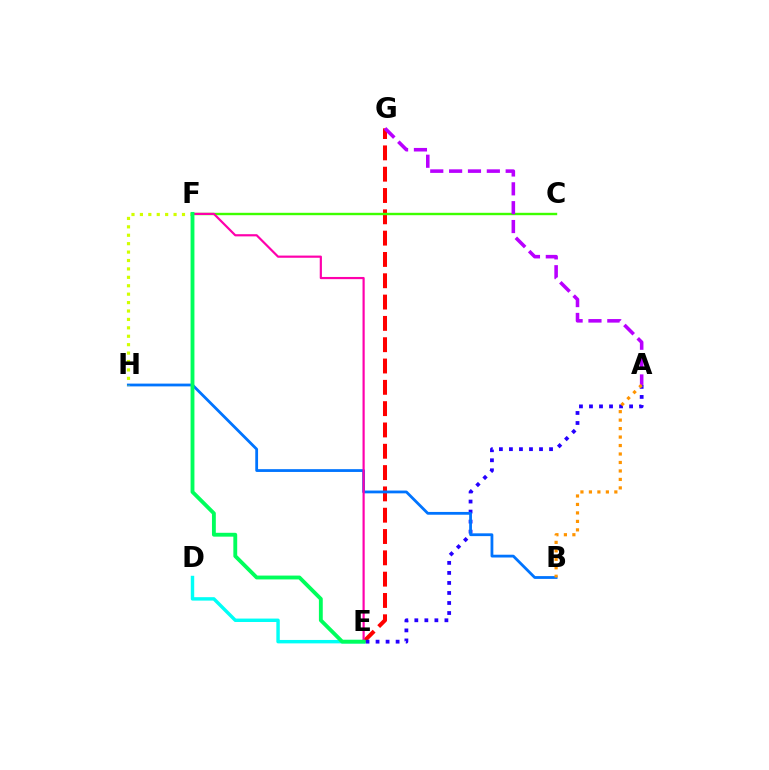{('E', 'G'): [{'color': '#ff0000', 'line_style': 'dashed', 'thickness': 2.9}], ('A', 'E'): [{'color': '#2500ff', 'line_style': 'dotted', 'thickness': 2.72}], ('B', 'H'): [{'color': '#0074ff', 'line_style': 'solid', 'thickness': 2.01}], ('D', 'E'): [{'color': '#00fff6', 'line_style': 'solid', 'thickness': 2.47}], ('C', 'F'): [{'color': '#3dff00', 'line_style': 'solid', 'thickness': 1.73}], ('E', 'F'): [{'color': '#ff00ac', 'line_style': 'solid', 'thickness': 1.58}, {'color': '#00ff5c', 'line_style': 'solid', 'thickness': 2.77}], ('F', 'H'): [{'color': '#d1ff00', 'line_style': 'dotted', 'thickness': 2.29}], ('A', 'G'): [{'color': '#b900ff', 'line_style': 'dashed', 'thickness': 2.56}], ('A', 'B'): [{'color': '#ff9400', 'line_style': 'dotted', 'thickness': 2.3}]}